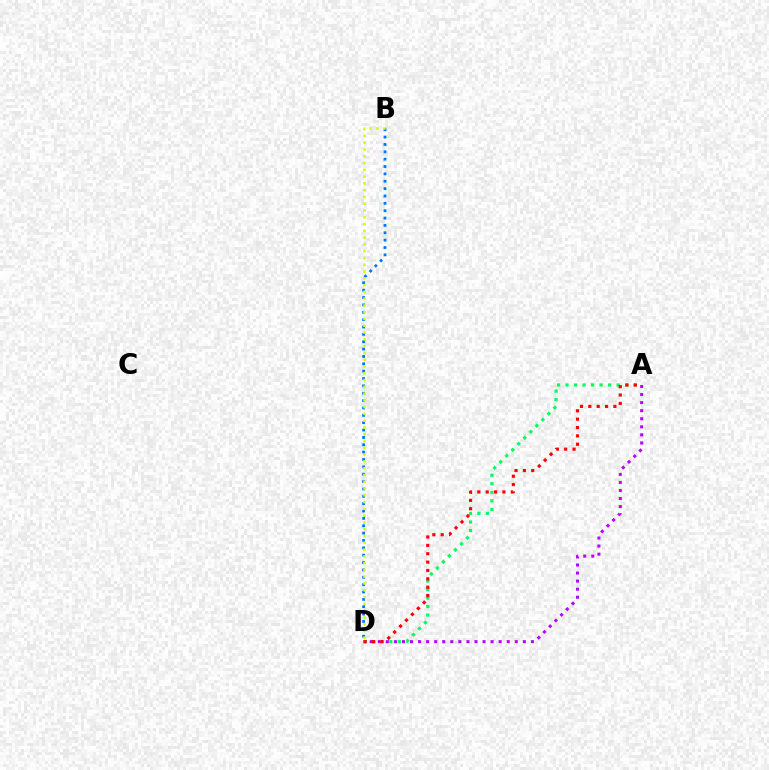{('A', 'D'): [{'color': '#00ff5c', 'line_style': 'dotted', 'thickness': 2.31}, {'color': '#b900ff', 'line_style': 'dotted', 'thickness': 2.19}, {'color': '#ff0000', 'line_style': 'dotted', 'thickness': 2.27}], ('B', 'D'): [{'color': '#0074ff', 'line_style': 'dotted', 'thickness': 2.0}, {'color': '#d1ff00', 'line_style': 'dotted', 'thickness': 1.84}]}